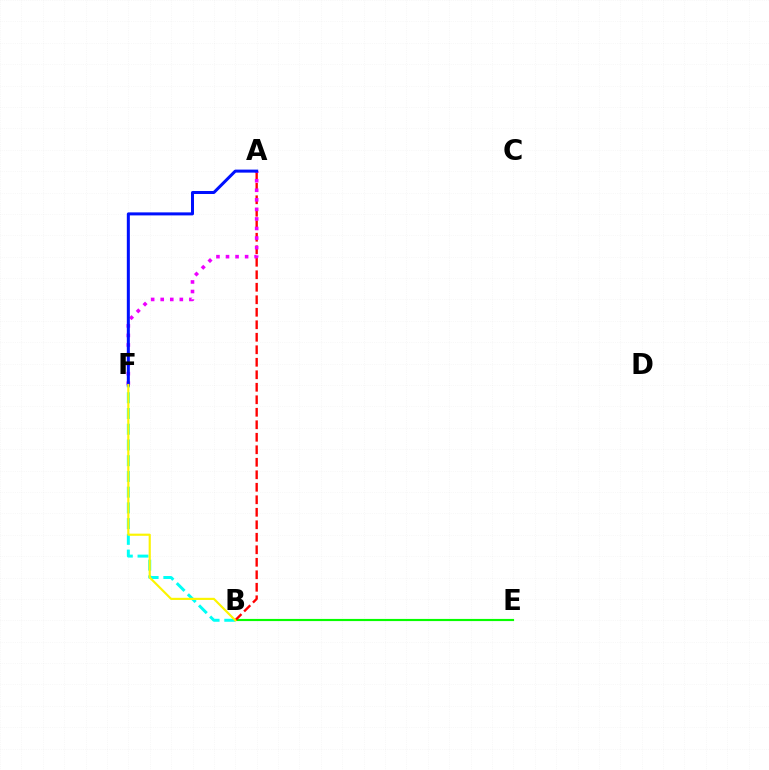{('B', 'E'): [{'color': '#08ff00', 'line_style': 'solid', 'thickness': 1.56}], ('B', 'F'): [{'color': '#00fff6', 'line_style': 'dashed', 'thickness': 2.14}, {'color': '#fcf500', 'line_style': 'solid', 'thickness': 1.55}], ('A', 'B'): [{'color': '#ff0000', 'line_style': 'dashed', 'thickness': 1.7}], ('A', 'F'): [{'color': '#ee00ff', 'line_style': 'dotted', 'thickness': 2.6}, {'color': '#0010ff', 'line_style': 'solid', 'thickness': 2.17}]}